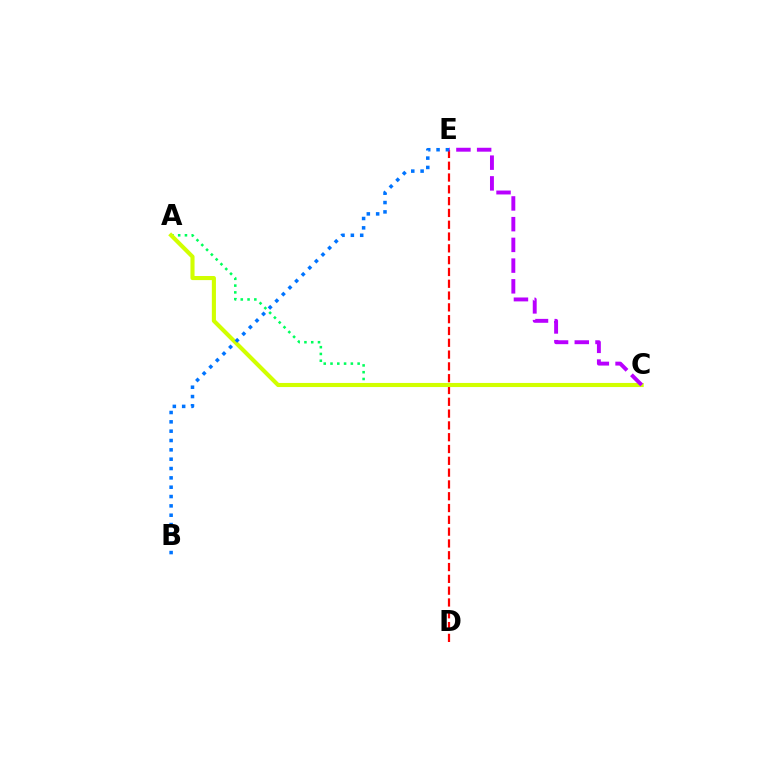{('A', 'C'): [{'color': '#00ff5c', 'line_style': 'dotted', 'thickness': 1.84}, {'color': '#d1ff00', 'line_style': 'solid', 'thickness': 2.95}], ('D', 'E'): [{'color': '#ff0000', 'line_style': 'dashed', 'thickness': 1.6}], ('C', 'E'): [{'color': '#b900ff', 'line_style': 'dashed', 'thickness': 2.82}], ('B', 'E'): [{'color': '#0074ff', 'line_style': 'dotted', 'thickness': 2.54}]}